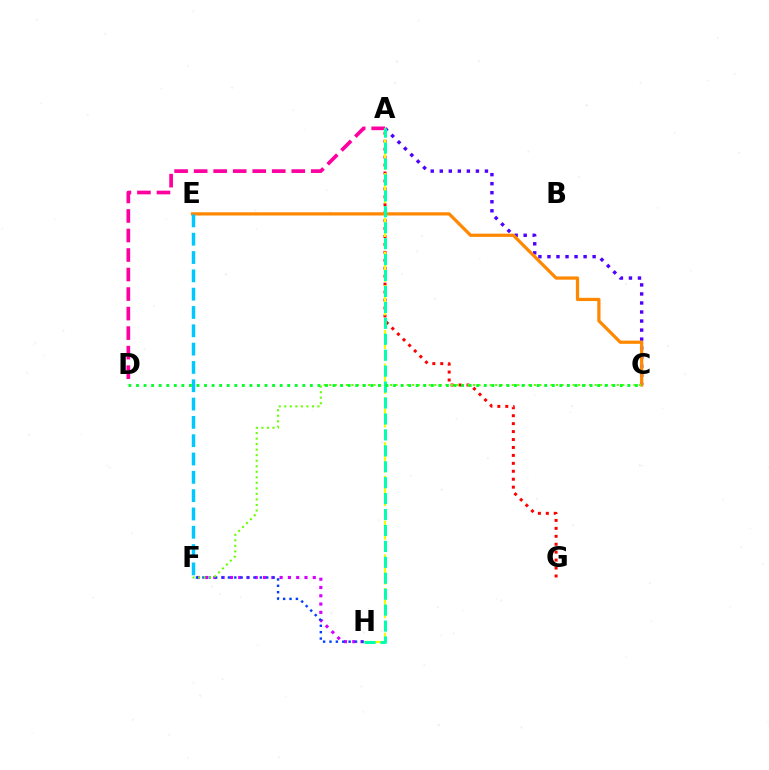{('A', 'C'): [{'color': '#4f00ff', 'line_style': 'dotted', 'thickness': 2.45}], ('F', 'H'): [{'color': '#d600ff', 'line_style': 'dotted', 'thickness': 2.25}, {'color': '#003fff', 'line_style': 'dotted', 'thickness': 1.73}], ('A', 'G'): [{'color': '#ff0000', 'line_style': 'dotted', 'thickness': 2.16}], ('A', 'D'): [{'color': '#ff00a0', 'line_style': 'dashed', 'thickness': 2.65}], ('C', 'E'): [{'color': '#ff8800', 'line_style': 'solid', 'thickness': 2.33}], ('C', 'F'): [{'color': '#66ff00', 'line_style': 'dotted', 'thickness': 1.5}], ('A', 'H'): [{'color': '#eeff00', 'line_style': 'dashed', 'thickness': 1.52}, {'color': '#00ffaf', 'line_style': 'dashed', 'thickness': 2.16}], ('E', 'F'): [{'color': '#00c7ff', 'line_style': 'dashed', 'thickness': 2.49}], ('C', 'D'): [{'color': '#00ff27', 'line_style': 'dotted', 'thickness': 2.05}]}